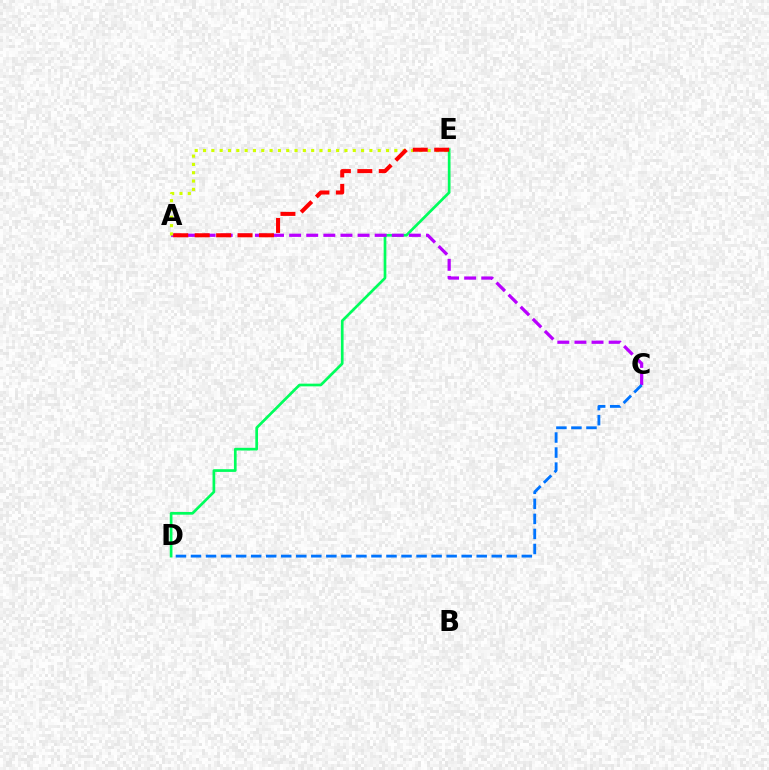{('D', 'E'): [{'color': '#00ff5c', 'line_style': 'solid', 'thickness': 1.94}], ('A', 'C'): [{'color': '#b900ff', 'line_style': 'dashed', 'thickness': 2.32}], ('A', 'E'): [{'color': '#d1ff00', 'line_style': 'dotted', 'thickness': 2.26}, {'color': '#ff0000', 'line_style': 'dashed', 'thickness': 2.91}], ('C', 'D'): [{'color': '#0074ff', 'line_style': 'dashed', 'thickness': 2.04}]}